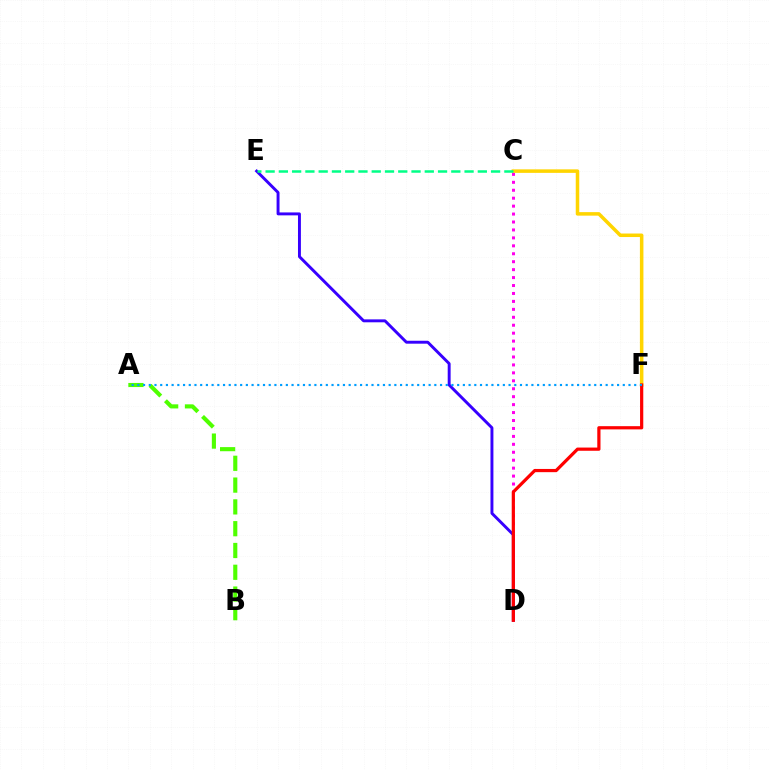{('C', 'D'): [{'color': '#ff00ed', 'line_style': 'dotted', 'thickness': 2.16}], ('C', 'F'): [{'color': '#ffd500', 'line_style': 'solid', 'thickness': 2.53}], ('D', 'E'): [{'color': '#3700ff', 'line_style': 'solid', 'thickness': 2.11}], ('A', 'B'): [{'color': '#4fff00', 'line_style': 'dashed', 'thickness': 2.96}], ('D', 'F'): [{'color': '#ff0000', 'line_style': 'solid', 'thickness': 2.32}], ('A', 'F'): [{'color': '#009eff', 'line_style': 'dotted', 'thickness': 1.55}], ('C', 'E'): [{'color': '#00ff86', 'line_style': 'dashed', 'thickness': 1.8}]}